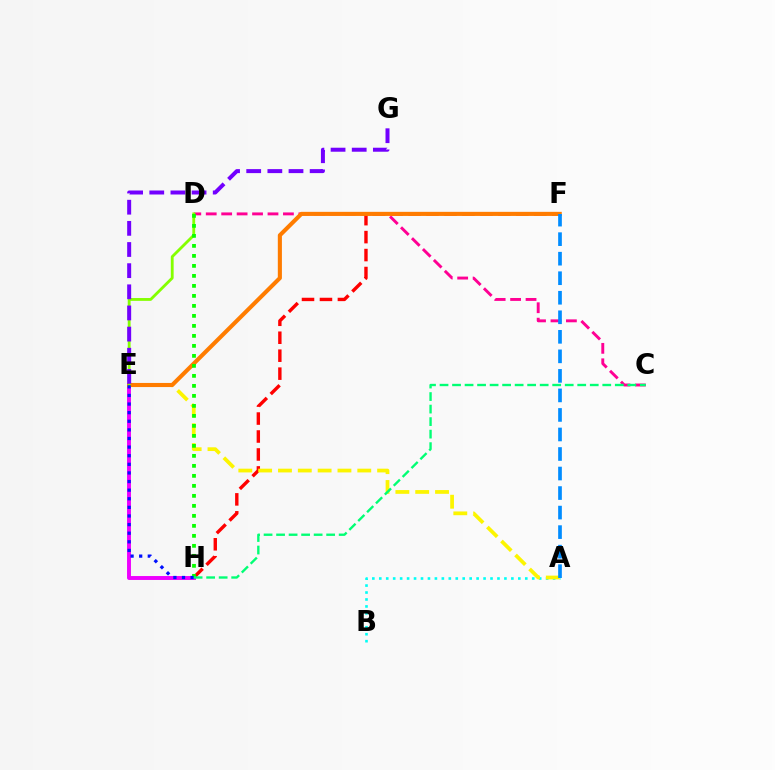{('A', 'B'): [{'color': '#00fff6', 'line_style': 'dotted', 'thickness': 1.89}], ('E', 'H'): [{'color': '#ee00ff', 'line_style': 'solid', 'thickness': 2.82}, {'color': '#0010ff', 'line_style': 'dotted', 'thickness': 2.34}], ('F', 'H'): [{'color': '#ff0000', 'line_style': 'dashed', 'thickness': 2.44}], ('A', 'E'): [{'color': '#fcf500', 'line_style': 'dashed', 'thickness': 2.69}], ('C', 'D'): [{'color': '#ff0094', 'line_style': 'dashed', 'thickness': 2.1}], ('E', 'F'): [{'color': '#ff7c00', 'line_style': 'solid', 'thickness': 2.95}], ('D', 'E'): [{'color': '#84ff00', 'line_style': 'solid', 'thickness': 2.04}], ('D', 'H'): [{'color': '#08ff00', 'line_style': 'dotted', 'thickness': 2.72}], ('C', 'H'): [{'color': '#00ff74', 'line_style': 'dashed', 'thickness': 1.7}], ('A', 'F'): [{'color': '#008cff', 'line_style': 'dashed', 'thickness': 2.65}], ('E', 'G'): [{'color': '#7200ff', 'line_style': 'dashed', 'thickness': 2.87}]}